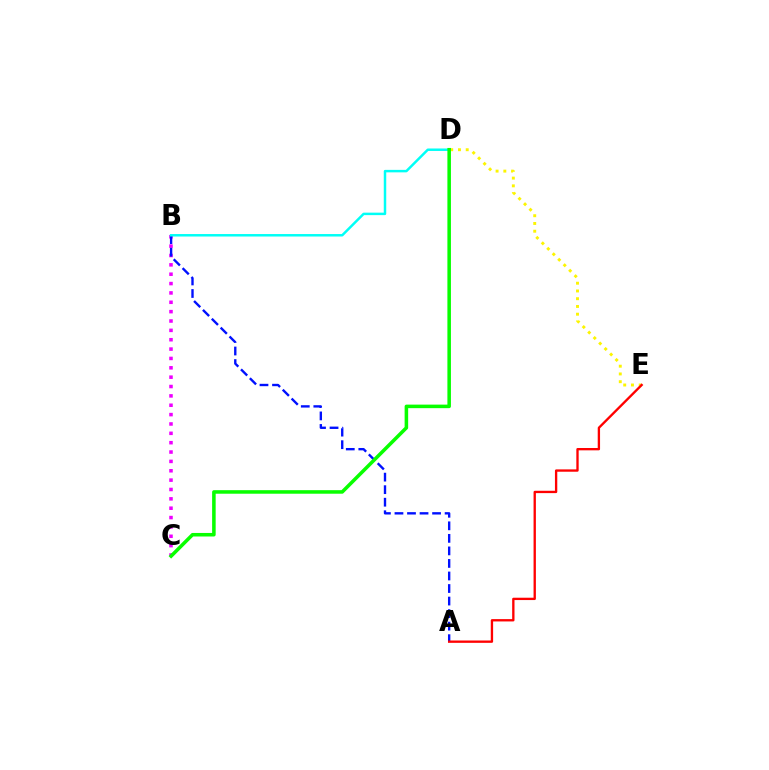{('B', 'C'): [{'color': '#ee00ff', 'line_style': 'dotted', 'thickness': 2.54}], ('A', 'B'): [{'color': '#0010ff', 'line_style': 'dashed', 'thickness': 1.7}], ('D', 'E'): [{'color': '#fcf500', 'line_style': 'dotted', 'thickness': 2.1}], ('A', 'E'): [{'color': '#ff0000', 'line_style': 'solid', 'thickness': 1.68}], ('B', 'D'): [{'color': '#00fff6', 'line_style': 'solid', 'thickness': 1.78}], ('C', 'D'): [{'color': '#08ff00', 'line_style': 'solid', 'thickness': 2.55}]}